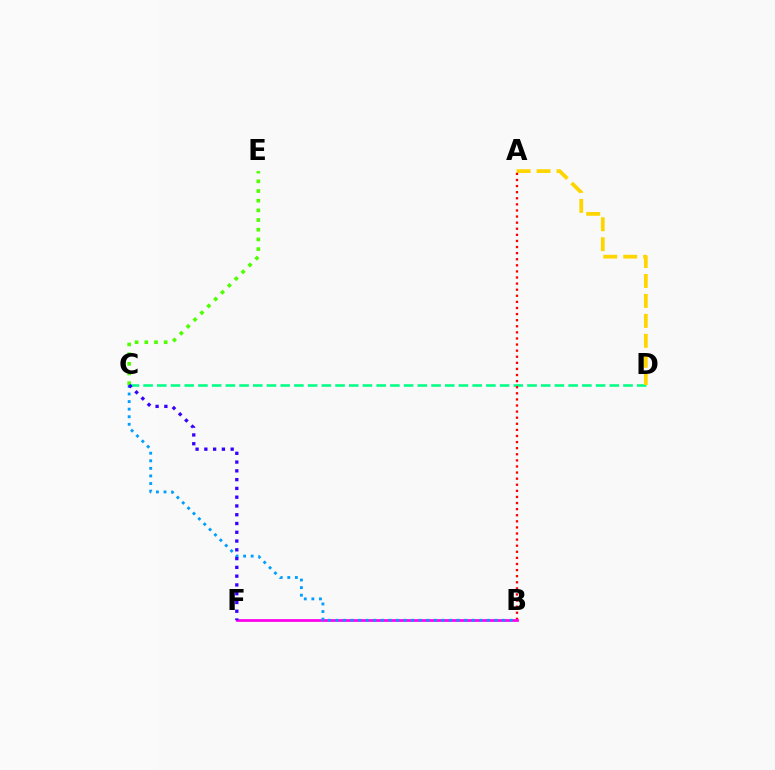{('C', 'D'): [{'color': '#00ff86', 'line_style': 'dashed', 'thickness': 1.86}], ('A', 'D'): [{'color': '#ffd500', 'line_style': 'dashed', 'thickness': 2.71}], ('A', 'B'): [{'color': '#ff0000', 'line_style': 'dotted', 'thickness': 1.66}], ('B', 'F'): [{'color': '#ff00ed', 'line_style': 'solid', 'thickness': 1.97}], ('C', 'E'): [{'color': '#4fff00', 'line_style': 'dotted', 'thickness': 2.63}], ('B', 'C'): [{'color': '#009eff', 'line_style': 'dotted', 'thickness': 2.06}], ('C', 'F'): [{'color': '#3700ff', 'line_style': 'dotted', 'thickness': 2.38}]}